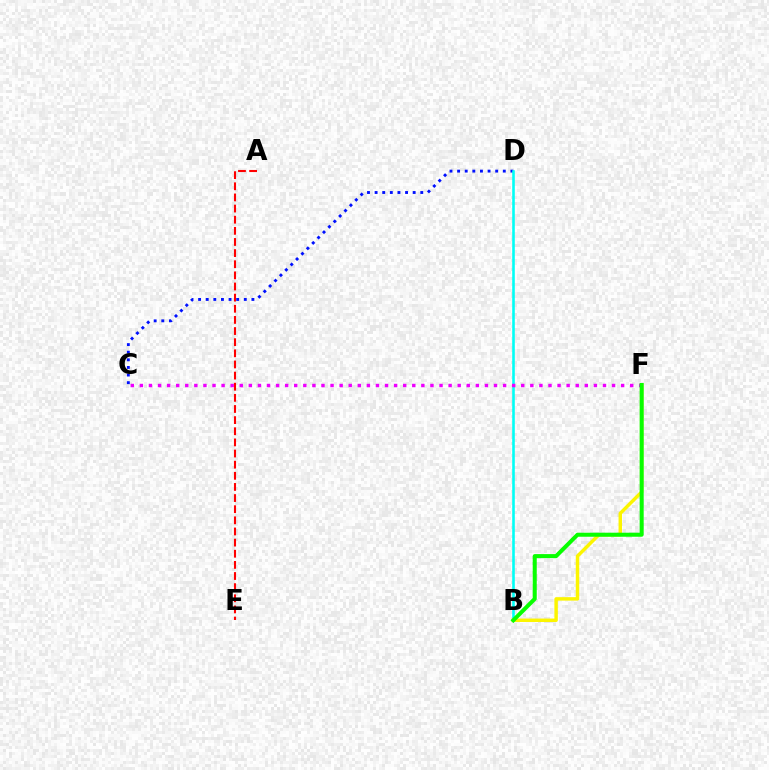{('A', 'E'): [{'color': '#ff0000', 'line_style': 'dashed', 'thickness': 1.51}], ('C', 'D'): [{'color': '#0010ff', 'line_style': 'dotted', 'thickness': 2.07}], ('B', 'D'): [{'color': '#00fff6', 'line_style': 'solid', 'thickness': 1.87}], ('B', 'F'): [{'color': '#fcf500', 'line_style': 'solid', 'thickness': 2.48}, {'color': '#08ff00', 'line_style': 'solid', 'thickness': 2.9}], ('C', 'F'): [{'color': '#ee00ff', 'line_style': 'dotted', 'thickness': 2.47}]}